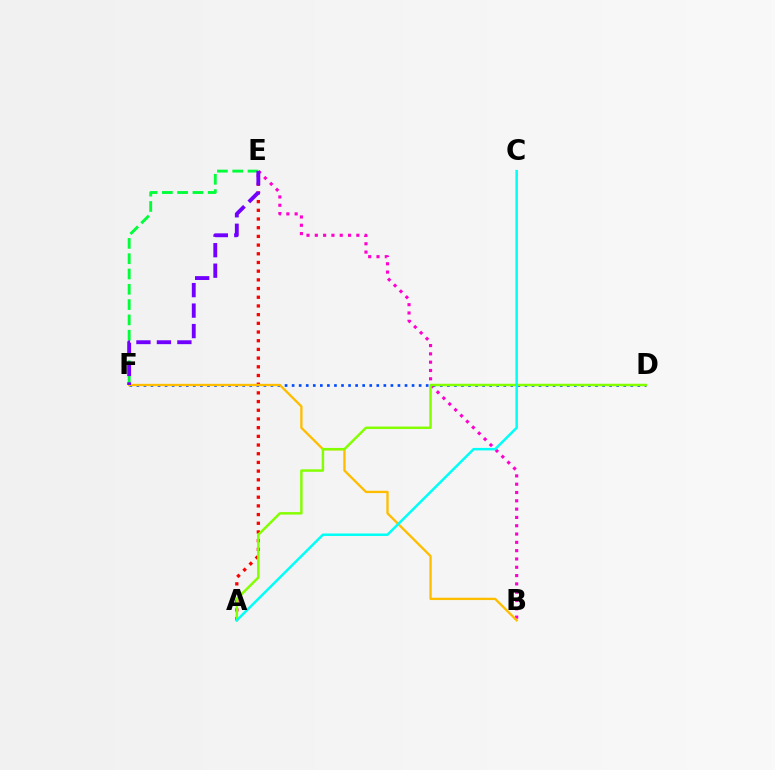{('B', 'E'): [{'color': '#ff00cf', 'line_style': 'dotted', 'thickness': 2.26}], ('A', 'E'): [{'color': '#ff0000', 'line_style': 'dotted', 'thickness': 2.36}], ('D', 'F'): [{'color': '#004bff', 'line_style': 'dotted', 'thickness': 1.92}], ('B', 'F'): [{'color': '#ffbd00', 'line_style': 'solid', 'thickness': 1.67}], ('A', 'D'): [{'color': '#84ff00', 'line_style': 'solid', 'thickness': 1.78}], ('A', 'C'): [{'color': '#00fff6', 'line_style': 'solid', 'thickness': 1.79}], ('E', 'F'): [{'color': '#00ff39', 'line_style': 'dashed', 'thickness': 2.08}, {'color': '#7200ff', 'line_style': 'dashed', 'thickness': 2.78}]}